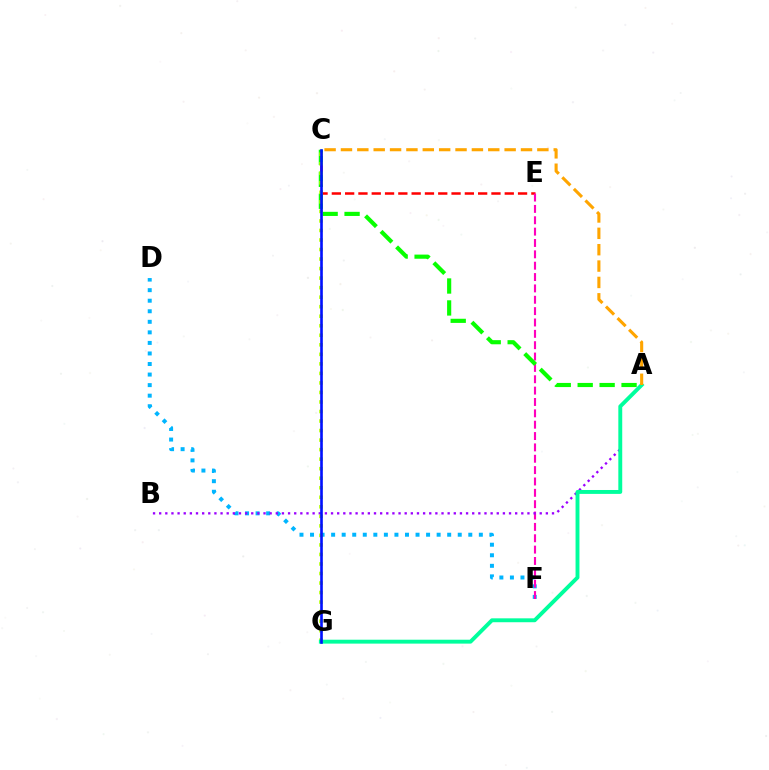{('D', 'F'): [{'color': '#00b5ff', 'line_style': 'dotted', 'thickness': 2.87}], ('C', 'E'): [{'color': '#ff0000', 'line_style': 'dashed', 'thickness': 1.81}], ('E', 'F'): [{'color': '#ff00bd', 'line_style': 'dashed', 'thickness': 1.54}], ('A', 'C'): [{'color': '#08ff00', 'line_style': 'dashed', 'thickness': 2.98}, {'color': '#ffa500', 'line_style': 'dashed', 'thickness': 2.22}], ('A', 'B'): [{'color': '#9b00ff', 'line_style': 'dotted', 'thickness': 1.67}], ('C', 'G'): [{'color': '#b3ff00', 'line_style': 'dotted', 'thickness': 2.59}, {'color': '#0010ff', 'line_style': 'solid', 'thickness': 1.9}], ('A', 'G'): [{'color': '#00ff9d', 'line_style': 'solid', 'thickness': 2.81}]}